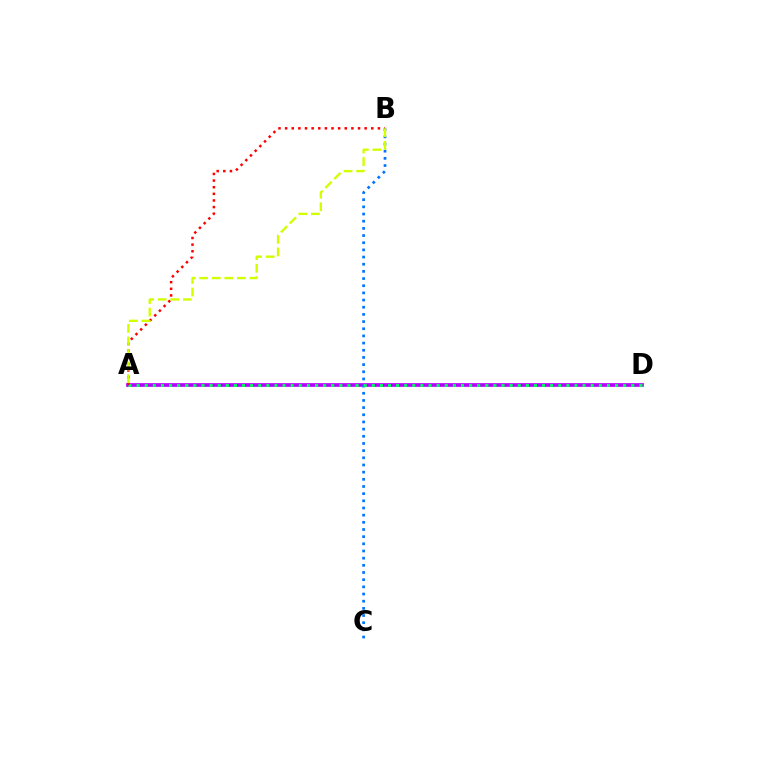{('A', 'D'): [{'color': '#b900ff', 'line_style': 'solid', 'thickness': 2.68}, {'color': '#00ff5c', 'line_style': 'dotted', 'thickness': 2.2}], ('B', 'C'): [{'color': '#0074ff', 'line_style': 'dotted', 'thickness': 1.95}], ('A', 'B'): [{'color': '#ff0000', 'line_style': 'dotted', 'thickness': 1.8}, {'color': '#d1ff00', 'line_style': 'dashed', 'thickness': 1.71}]}